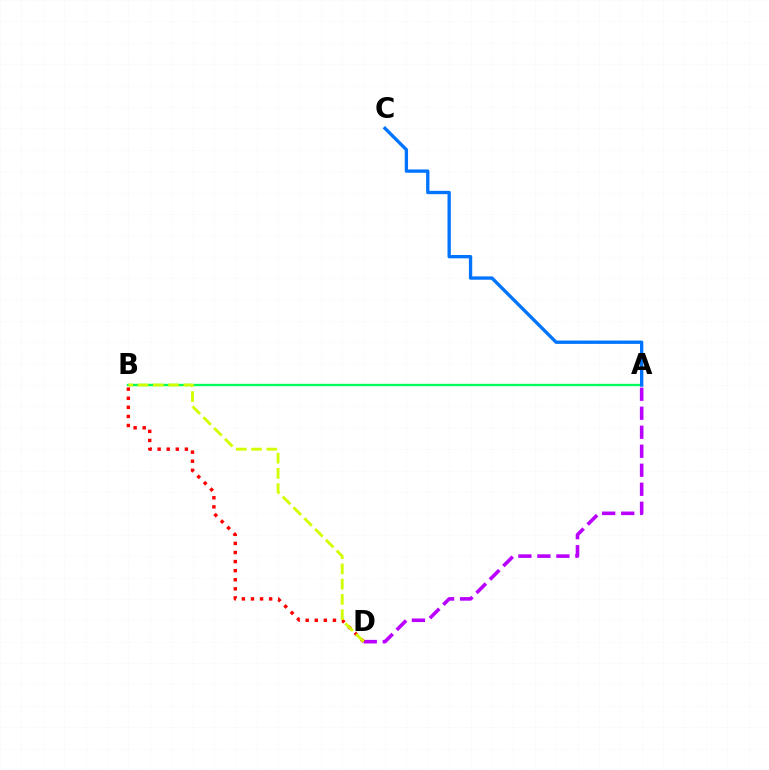{('A', 'D'): [{'color': '#b900ff', 'line_style': 'dashed', 'thickness': 2.58}], ('B', 'D'): [{'color': '#ff0000', 'line_style': 'dotted', 'thickness': 2.47}, {'color': '#d1ff00', 'line_style': 'dashed', 'thickness': 2.07}], ('A', 'B'): [{'color': '#00ff5c', 'line_style': 'solid', 'thickness': 1.7}], ('A', 'C'): [{'color': '#0074ff', 'line_style': 'solid', 'thickness': 2.4}]}